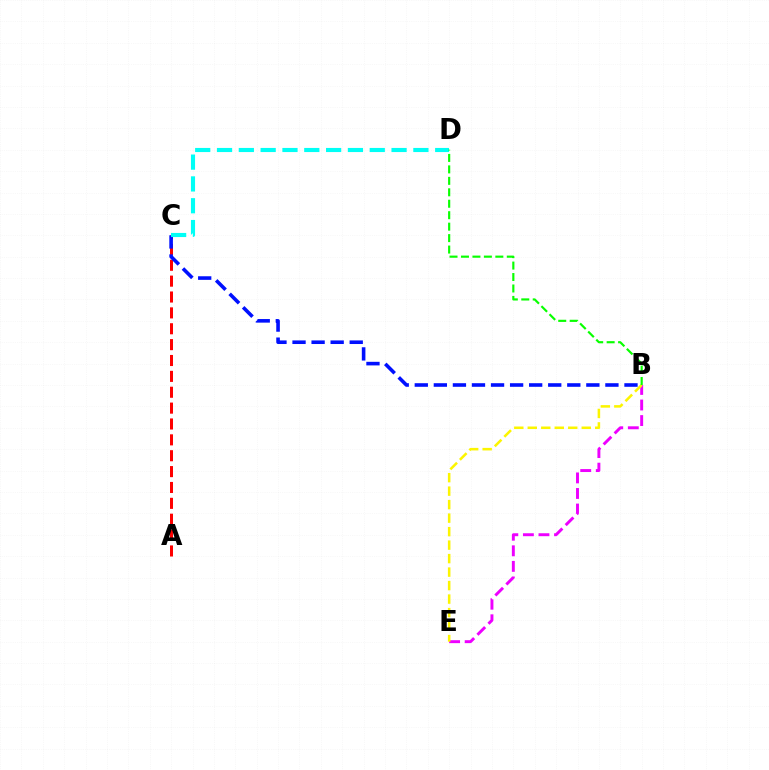{('B', 'E'): [{'color': '#ee00ff', 'line_style': 'dashed', 'thickness': 2.11}, {'color': '#fcf500', 'line_style': 'dashed', 'thickness': 1.83}], ('A', 'C'): [{'color': '#ff0000', 'line_style': 'dashed', 'thickness': 2.16}], ('B', 'C'): [{'color': '#0010ff', 'line_style': 'dashed', 'thickness': 2.59}], ('C', 'D'): [{'color': '#00fff6', 'line_style': 'dashed', 'thickness': 2.96}], ('B', 'D'): [{'color': '#08ff00', 'line_style': 'dashed', 'thickness': 1.56}]}